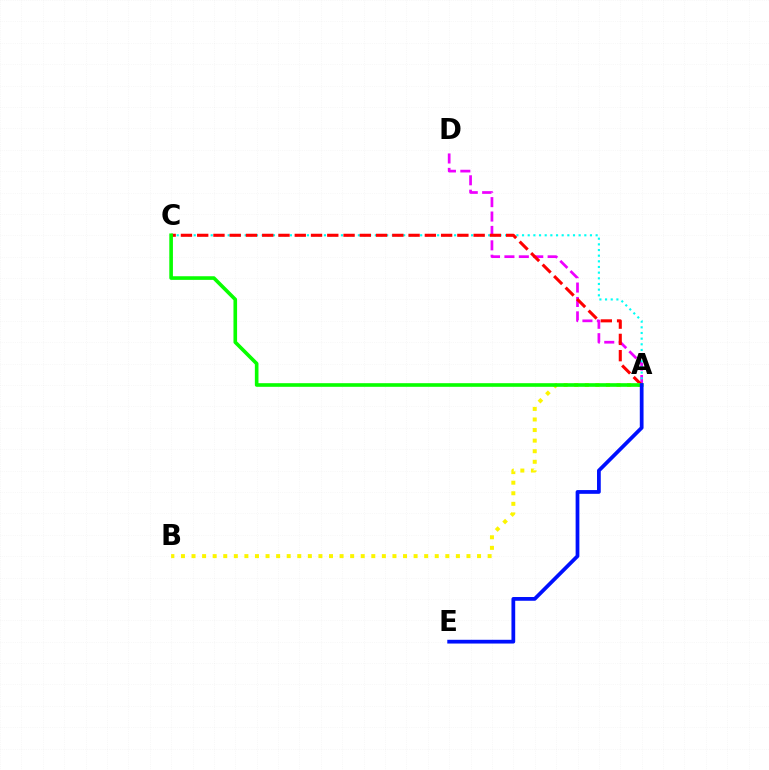{('A', 'D'): [{'color': '#ee00ff', 'line_style': 'dashed', 'thickness': 1.96}], ('A', 'C'): [{'color': '#00fff6', 'line_style': 'dotted', 'thickness': 1.54}, {'color': '#ff0000', 'line_style': 'dashed', 'thickness': 2.21}, {'color': '#08ff00', 'line_style': 'solid', 'thickness': 2.61}], ('A', 'B'): [{'color': '#fcf500', 'line_style': 'dotted', 'thickness': 2.87}], ('A', 'E'): [{'color': '#0010ff', 'line_style': 'solid', 'thickness': 2.7}]}